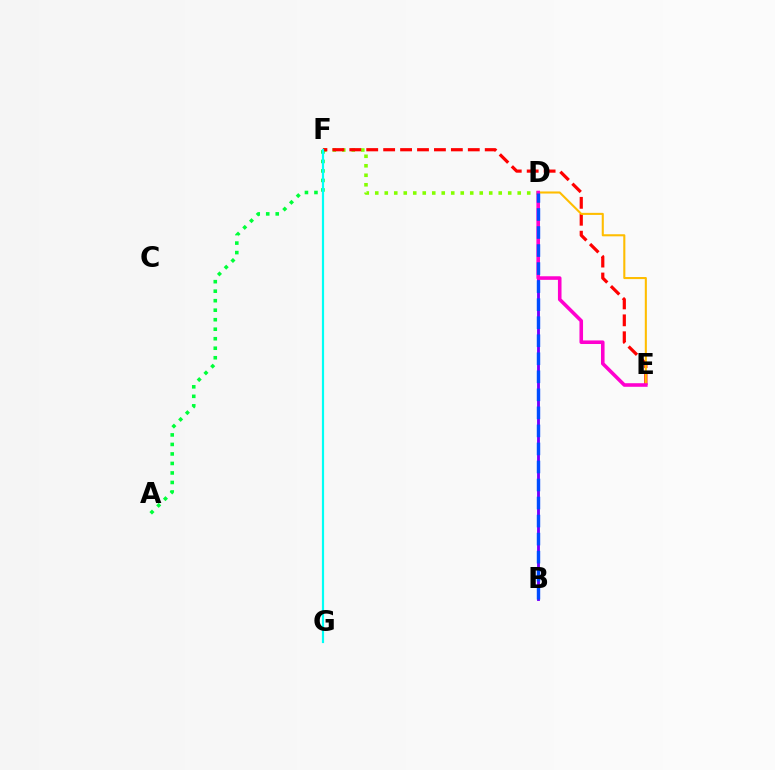{('A', 'F'): [{'color': '#00ff39', 'line_style': 'dotted', 'thickness': 2.58}], ('D', 'F'): [{'color': '#84ff00', 'line_style': 'dotted', 'thickness': 2.58}], ('B', 'D'): [{'color': '#7200ff', 'line_style': 'solid', 'thickness': 2.07}, {'color': '#004bff', 'line_style': 'dashed', 'thickness': 2.45}], ('E', 'F'): [{'color': '#ff0000', 'line_style': 'dashed', 'thickness': 2.3}], ('D', 'E'): [{'color': '#ffbd00', 'line_style': 'solid', 'thickness': 1.5}, {'color': '#ff00cf', 'line_style': 'solid', 'thickness': 2.58}], ('F', 'G'): [{'color': '#00fff6', 'line_style': 'solid', 'thickness': 1.57}]}